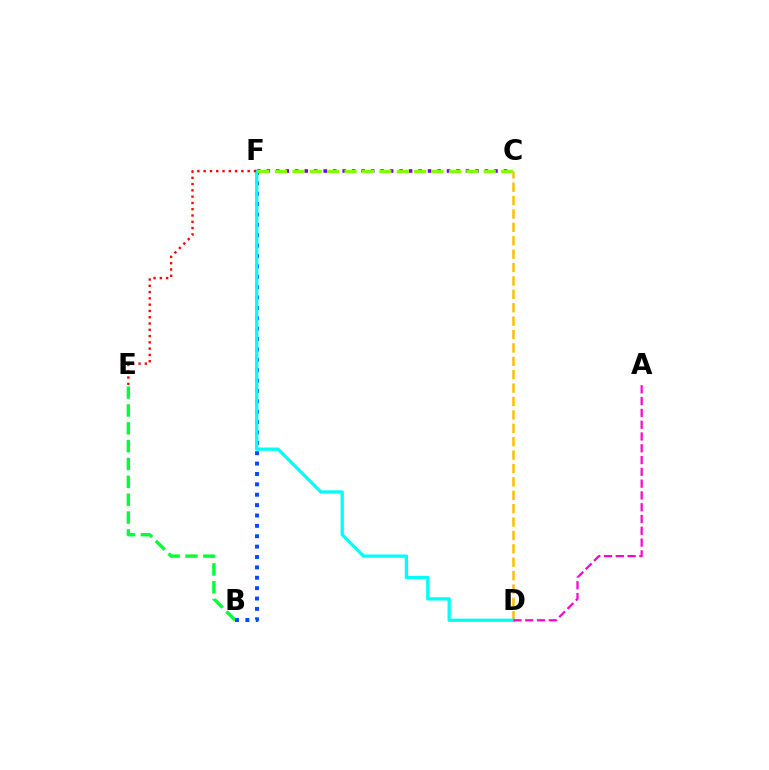{('B', 'E'): [{'color': '#00ff39', 'line_style': 'dashed', 'thickness': 2.42}], ('C', 'D'): [{'color': '#ffbd00', 'line_style': 'dashed', 'thickness': 1.82}], ('B', 'F'): [{'color': '#004bff', 'line_style': 'dotted', 'thickness': 2.82}], ('C', 'F'): [{'color': '#7200ff', 'line_style': 'dotted', 'thickness': 2.58}, {'color': '#84ff00', 'line_style': 'dashed', 'thickness': 2.36}], ('D', 'F'): [{'color': '#00fff6', 'line_style': 'solid', 'thickness': 2.35}], ('E', 'F'): [{'color': '#ff0000', 'line_style': 'dotted', 'thickness': 1.71}], ('A', 'D'): [{'color': '#ff00cf', 'line_style': 'dashed', 'thickness': 1.6}]}